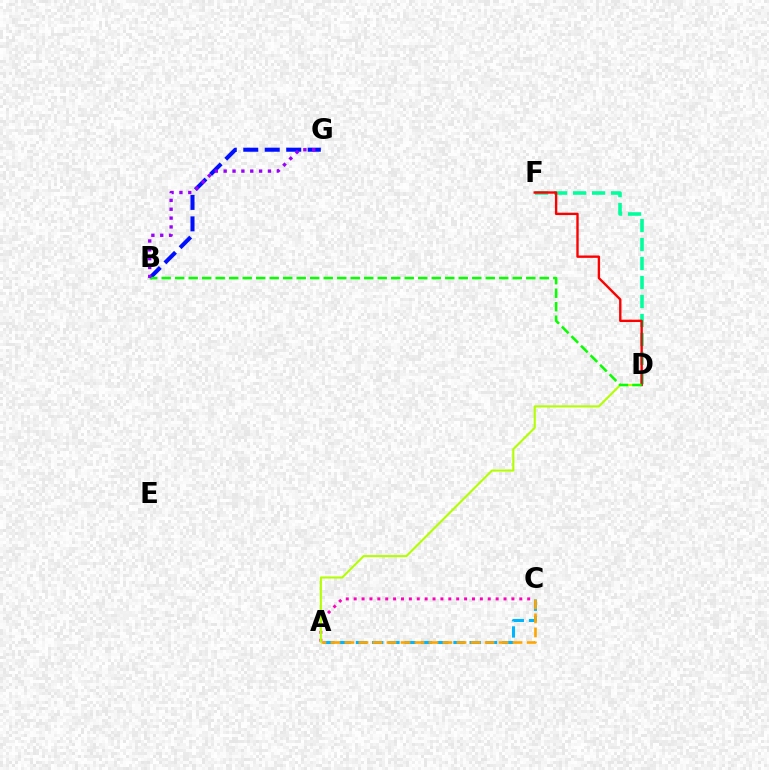{('D', 'F'): [{'color': '#00ff9d', 'line_style': 'dashed', 'thickness': 2.58}, {'color': '#ff0000', 'line_style': 'solid', 'thickness': 1.7}], ('A', 'C'): [{'color': '#ff00bd', 'line_style': 'dotted', 'thickness': 2.14}, {'color': '#00b5ff', 'line_style': 'dashed', 'thickness': 2.21}, {'color': '#ffa500', 'line_style': 'dashed', 'thickness': 1.9}], ('B', 'G'): [{'color': '#0010ff', 'line_style': 'dashed', 'thickness': 2.92}, {'color': '#9b00ff', 'line_style': 'dotted', 'thickness': 2.41}], ('A', 'D'): [{'color': '#b3ff00', 'line_style': 'solid', 'thickness': 1.5}], ('B', 'D'): [{'color': '#08ff00', 'line_style': 'dashed', 'thickness': 1.83}]}